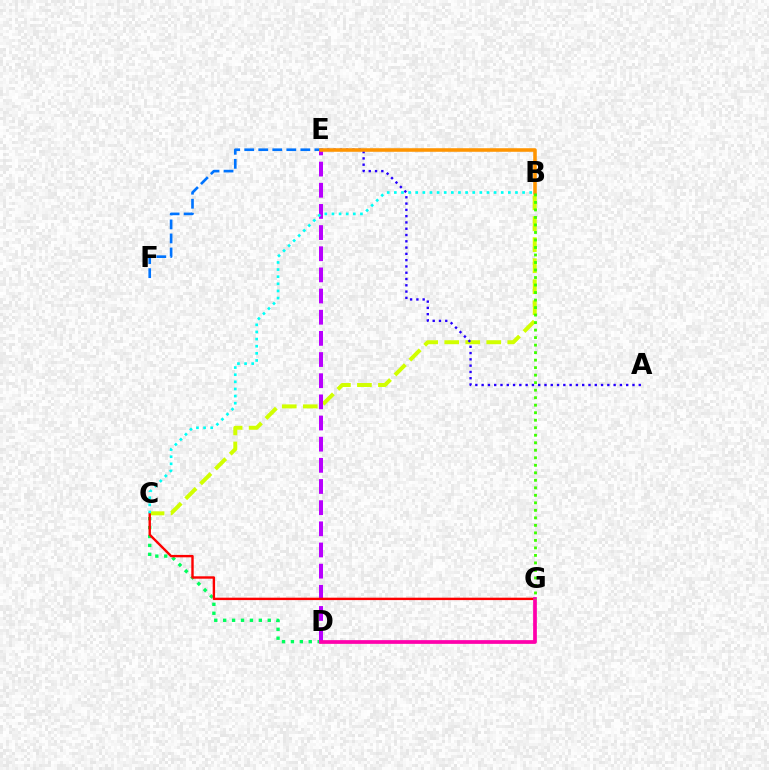{('C', 'D'): [{'color': '#00ff5c', 'line_style': 'dotted', 'thickness': 2.42}], ('E', 'F'): [{'color': '#0074ff', 'line_style': 'dashed', 'thickness': 1.91}], ('B', 'C'): [{'color': '#d1ff00', 'line_style': 'dashed', 'thickness': 2.85}, {'color': '#00fff6', 'line_style': 'dotted', 'thickness': 1.94}], ('A', 'E'): [{'color': '#2500ff', 'line_style': 'dotted', 'thickness': 1.71}], ('D', 'E'): [{'color': '#b900ff', 'line_style': 'dashed', 'thickness': 2.87}], ('B', 'E'): [{'color': '#ff9400', 'line_style': 'solid', 'thickness': 2.57}], ('C', 'G'): [{'color': '#ff0000', 'line_style': 'solid', 'thickness': 1.73}], ('D', 'G'): [{'color': '#ff00ac', 'line_style': 'solid', 'thickness': 2.69}], ('B', 'G'): [{'color': '#3dff00', 'line_style': 'dotted', 'thickness': 2.04}]}